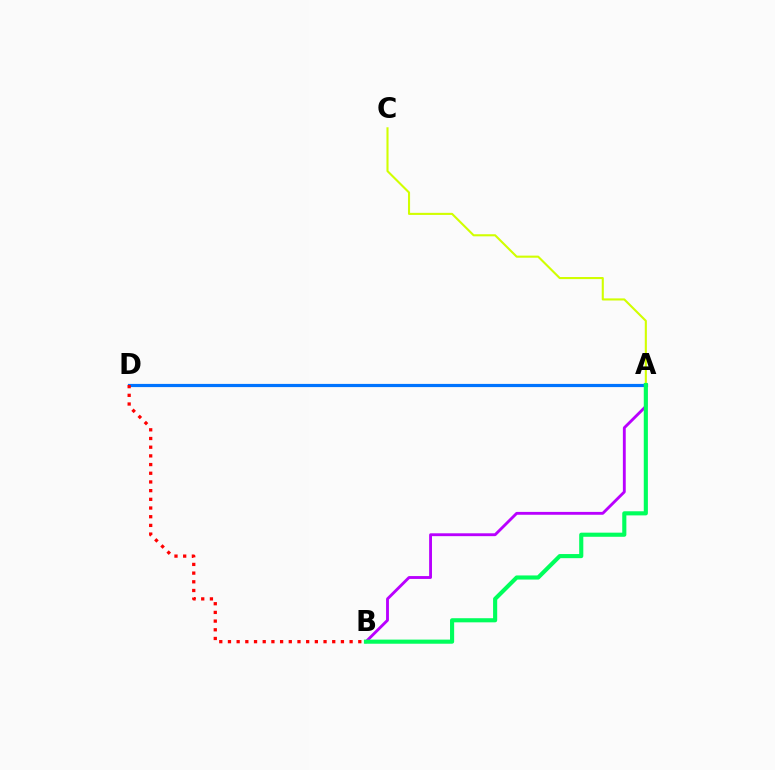{('A', 'C'): [{'color': '#d1ff00', 'line_style': 'solid', 'thickness': 1.51}], ('A', 'D'): [{'color': '#0074ff', 'line_style': 'solid', 'thickness': 2.29}], ('B', 'D'): [{'color': '#ff0000', 'line_style': 'dotted', 'thickness': 2.36}], ('A', 'B'): [{'color': '#b900ff', 'line_style': 'solid', 'thickness': 2.06}, {'color': '#00ff5c', 'line_style': 'solid', 'thickness': 2.96}]}